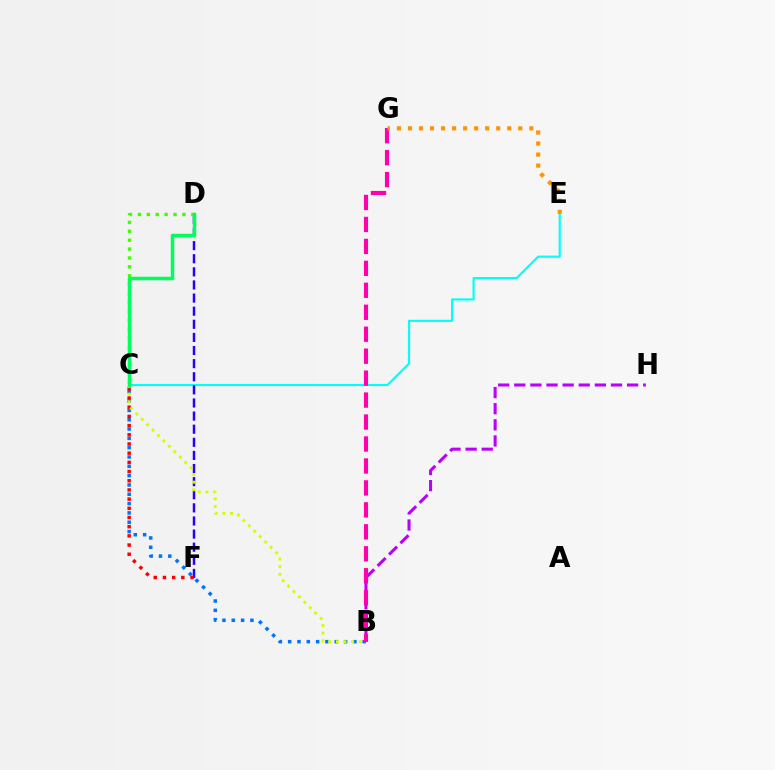{('B', 'H'): [{'color': '#b900ff', 'line_style': 'dashed', 'thickness': 2.19}], ('C', 'E'): [{'color': '#00fff6', 'line_style': 'solid', 'thickness': 1.54}], ('B', 'C'): [{'color': '#0074ff', 'line_style': 'dotted', 'thickness': 2.53}, {'color': '#d1ff00', 'line_style': 'dotted', 'thickness': 2.08}], ('D', 'F'): [{'color': '#2500ff', 'line_style': 'dashed', 'thickness': 1.78}], ('B', 'G'): [{'color': '#ff00ac', 'line_style': 'dashed', 'thickness': 2.98}], ('C', 'F'): [{'color': '#ff0000', 'line_style': 'dotted', 'thickness': 2.5}], ('E', 'G'): [{'color': '#ff9400', 'line_style': 'dotted', 'thickness': 3.0}], ('C', 'D'): [{'color': '#3dff00', 'line_style': 'dotted', 'thickness': 2.42}, {'color': '#00ff5c', 'line_style': 'solid', 'thickness': 2.52}]}